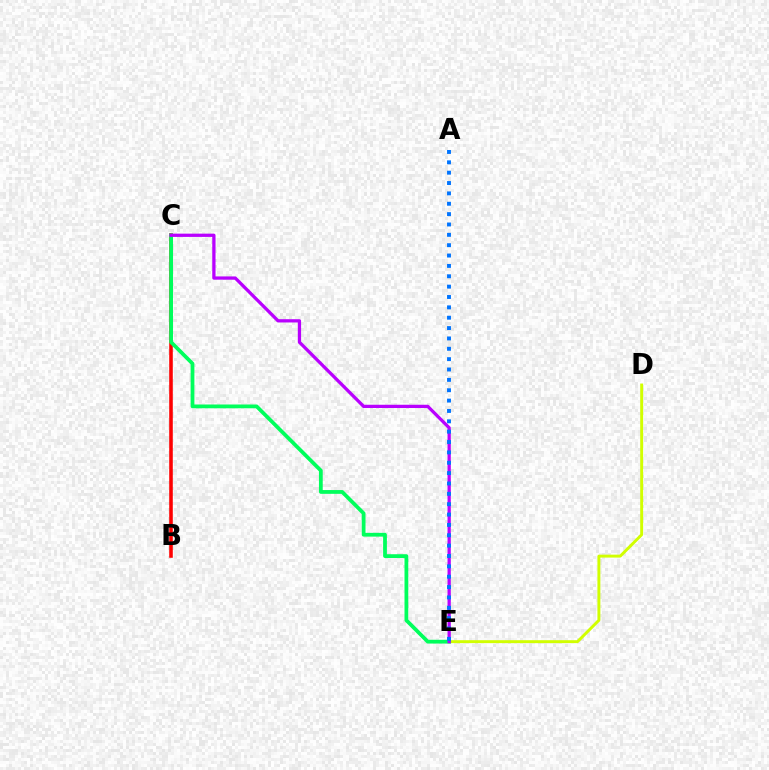{('D', 'E'): [{'color': '#d1ff00', 'line_style': 'solid', 'thickness': 2.11}], ('B', 'C'): [{'color': '#ff0000', 'line_style': 'solid', 'thickness': 2.58}], ('C', 'E'): [{'color': '#00ff5c', 'line_style': 'solid', 'thickness': 2.72}, {'color': '#b900ff', 'line_style': 'solid', 'thickness': 2.35}], ('A', 'E'): [{'color': '#0074ff', 'line_style': 'dotted', 'thickness': 2.81}]}